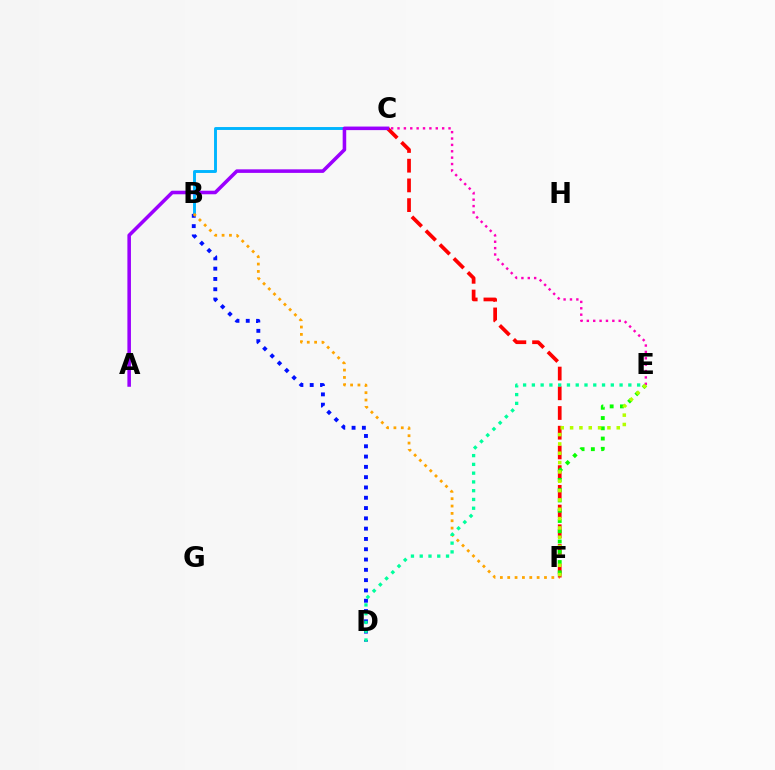{('B', 'C'): [{'color': '#00b5ff', 'line_style': 'solid', 'thickness': 2.1}], ('B', 'D'): [{'color': '#0010ff', 'line_style': 'dotted', 'thickness': 2.8}], ('B', 'F'): [{'color': '#ffa500', 'line_style': 'dotted', 'thickness': 2.0}], ('C', 'F'): [{'color': '#ff0000', 'line_style': 'dashed', 'thickness': 2.68}], ('E', 'F'): [{'color': '#08ff00', 'line_style': 'dotted', 'thickness': 2.79}, {'color': '#b3ff00', 'line_style': 'dotted', 'thickness': 2.54}], ('D', 'E'): [{'color': '#00ff9d', 'line_style': 'dotted', 'thickness': 2.38}], ('C', 'E'): [{'color': '#ff00bd', 'line_style': 'dotted', 'thickness': 1.73}], ('A', 'C'): [{'color': '#9b00ff', 'line_style': 'solid', 'thickness': 2.56}]}